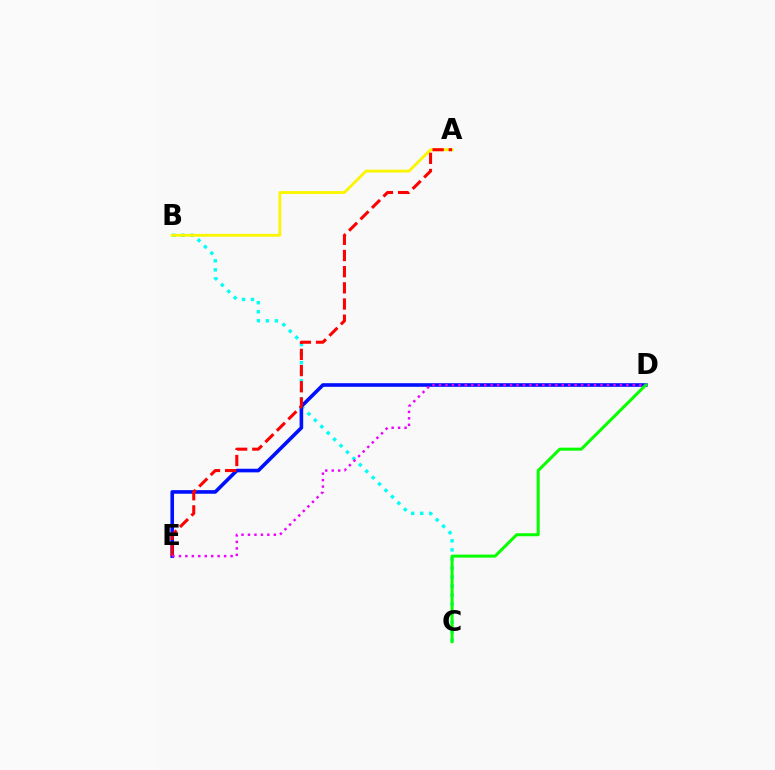{('B', 'C'): [{'color': '#00fff6', 'line_style': 'dotted', 'thickness': 2.46}], ('D', 'E'): [{'color': '#0010ff', 'line_style': 'solid', 'thickness': 2.6}, {'color': '#ee00ff', 'line_style': 'dotted', 'thickness': 1.76}], ('A', 'B'): [{'color': '#fcf500', 'line_style': 'solid', 'thickness': 2.04}], ('C', 'D'): [{'color': '#08ff00', 'line_style': 'solid', 'thickness': 2.18}], ('A', 'E'): [{'color': '#ff0000', 'line_style': 'dashed', 'thickness': 2.2}]}